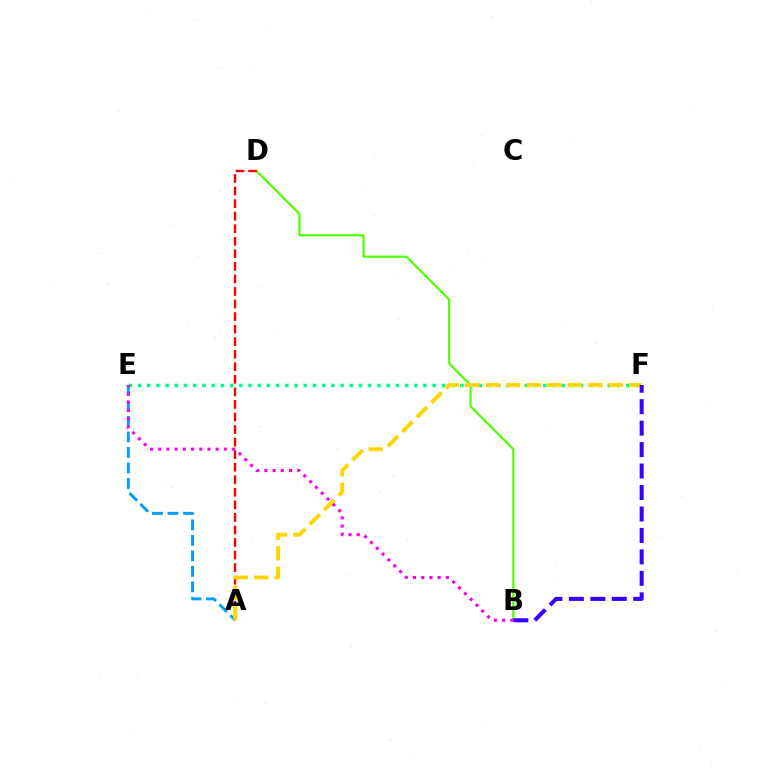{('B', 'D'): [{'color': '#4fff00', 'line_style': 'solid', 'thickness': 1.56}], ('A', 'D'): [{'color': '#ff0000', 'line_style': 'dashed', 'thickness': 1.71}], ('A', 'E'): [{'color': '#009eff', 'line_style': 'dashed', 'thickness': 2.11}], ('E', 'F'): [{'color': '#00ff86', 'line_style': 'dotted', 'thickness': 2.5}], ('B', 'E'): [{'color': '#ff00ed', 'line_style': 'dotted', 'thickness': 2.23}], ('A', 'F'): [{'color': '#ffd500', 'line_style': 'dashed', 'thickness': 2.79}], ('B', 'F'): [{'color': '#3700ff', 'line_style': 'dashed', 'thickness': 2.92}]}